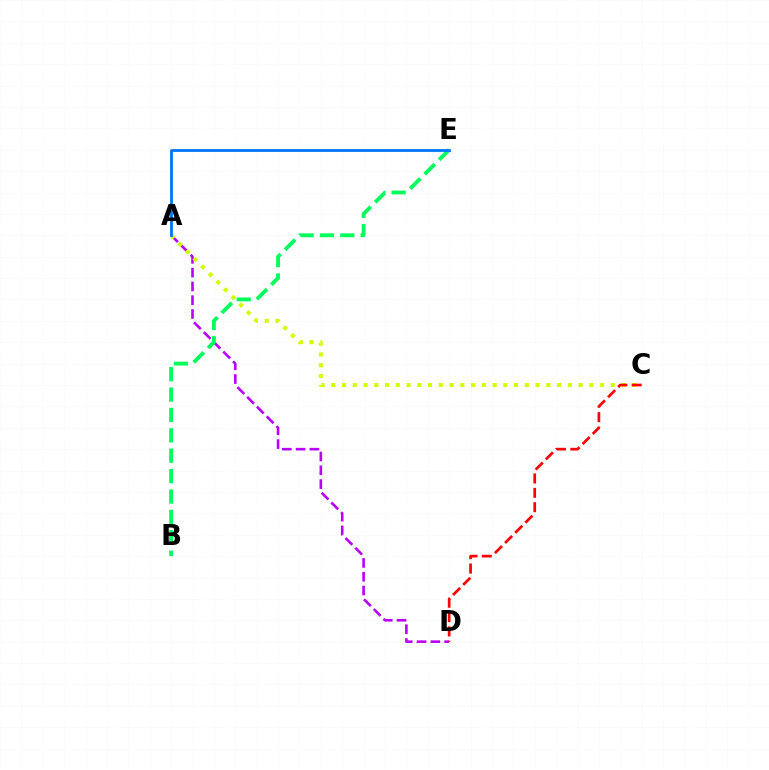{('A', 'D'): [{'color': '#b900ff', 'line_style': 'dashed', 'thickness': 1.87}], ('B', 'E'): [{'color': '#00ff5c', 'line_style': 'dashed', 'thickness': 2.77}], ('A', 'C'): [{'color': '#d1ff00', 'line_style': 'dotted', 'thickness': 2.92}], ('A', 'E'): [{'color': '#0074ff', 'line_style': 'solid', 'thickness': 2.01}], ('C', 'D'): [{'color': '#ff0000', 'line_style': 'dashed', 'thickness': 1.95}]}